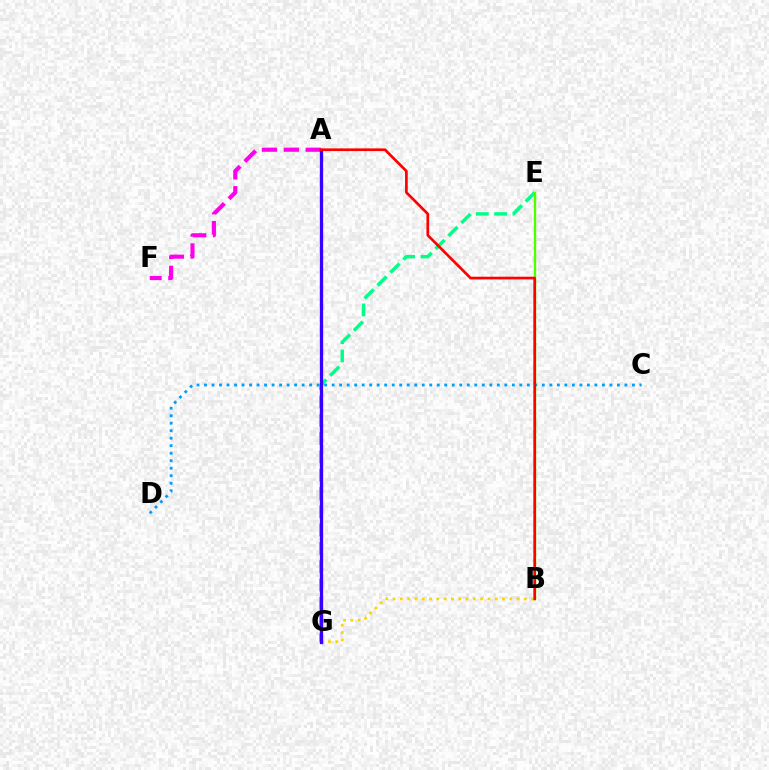{('C', 'D'): [{'color': '#009eff', 'line_style': 'dotted', 'thickness': 2.04}], ('E', 'G'): [{'color': '#00ff86', 'line_style': 'dashed', 'thickness': 2.49}], ('A', 'F'): [{'color': '#ff00ed', 'line_style': 'dashed', 'thickness': 2.97}], ('B', 'G'): [{'color': '#ffd500', 'line_style': 'dotted', 'thickness': 1.98}], ('B', 'E'): [{'color': '#4fff00', 'line_style': 'solid', 'thickness': 1.72}], ('A', 'G'): [{'color': '#3700ff', 'line_style': 'solid', 'thickness': 2.38}], ('A', 'B'): [{'color': '#ff0000', 'line_style': 'solid', 'thickness': 1.94}]}